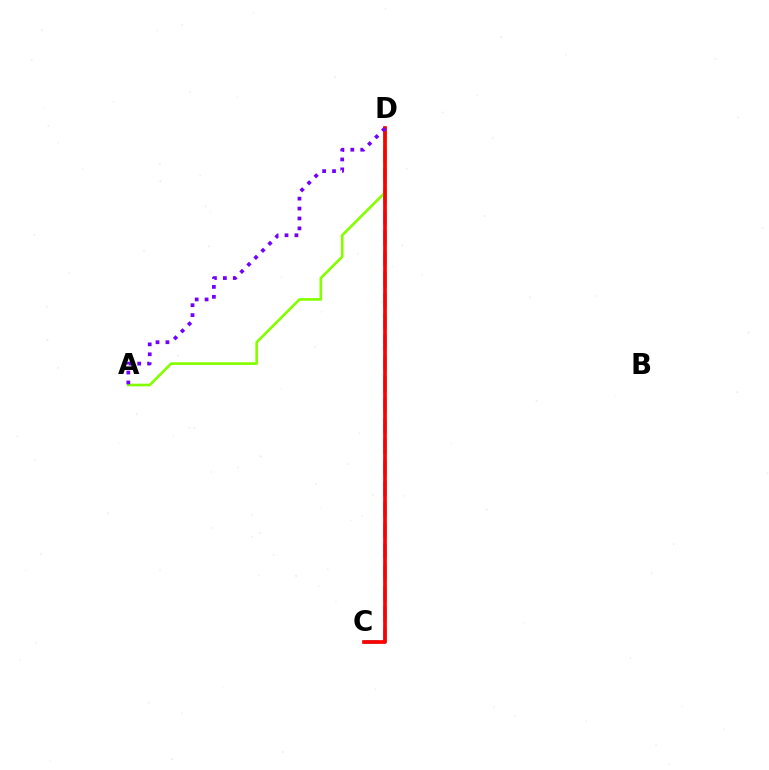{('C', 'D'): [{'color': '#00fff6', 'line_style': 'dashed', 'thickness': 2.84}, {'color': '#ff0000', 'line_style': 'solid', 'thickness': 2.67}], ('A', 'D'): [{'color': '#84ff00', 'line_style': 'solid', 'thickness': 1.91}, {'color': '#7200ff', 'line_style': 'dotted', 'thickness': 2.69}]}